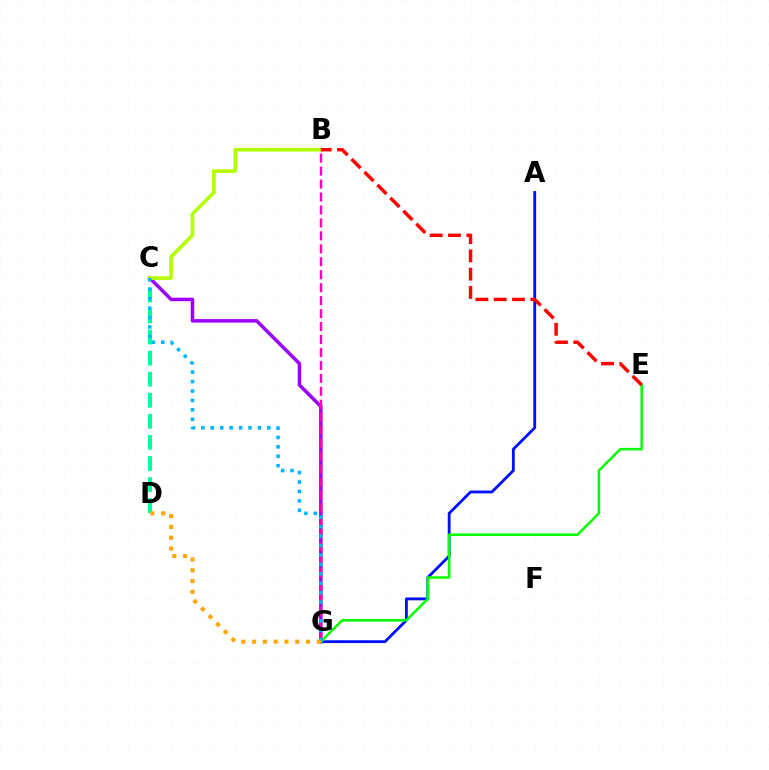{('C', 'D'): [{'color': '#00ff9d', 'line_style': 'dashed', 'thickness': 2.86}], ('C', 'G'): [{'color': '#9b00ff', 'line_style': 'solid', 'thickness': 2.52}, {'color': '#00b5ff', 'line_style': 'dotted', 'thickness': 2.56}], ('B', 'C'): [{'color': '#b3ff00', 'line_style': 'solid', 'thickness': 2.62}], ('B', 'G'): [{'color': '#ff00bd', 'line_style': 'dashed', 'thickness': 1.76}], ('A', 'G'): [{'color': '#0010ff', 'line_style': 'solid', 'thickness': 2.04}], ('E', 'G'): [{'color': '#08ff00', 'line_style': 'solid', 'thickness': 1.83}], ('B', 'E'): [{'color': '#ff0000', 'line_style': 'dashed', 'thickness': 2.49}], ('D', 'G'): [{'color': '#ffa500', 'line_style': 'dotted', 'thickness': 2.93}]}